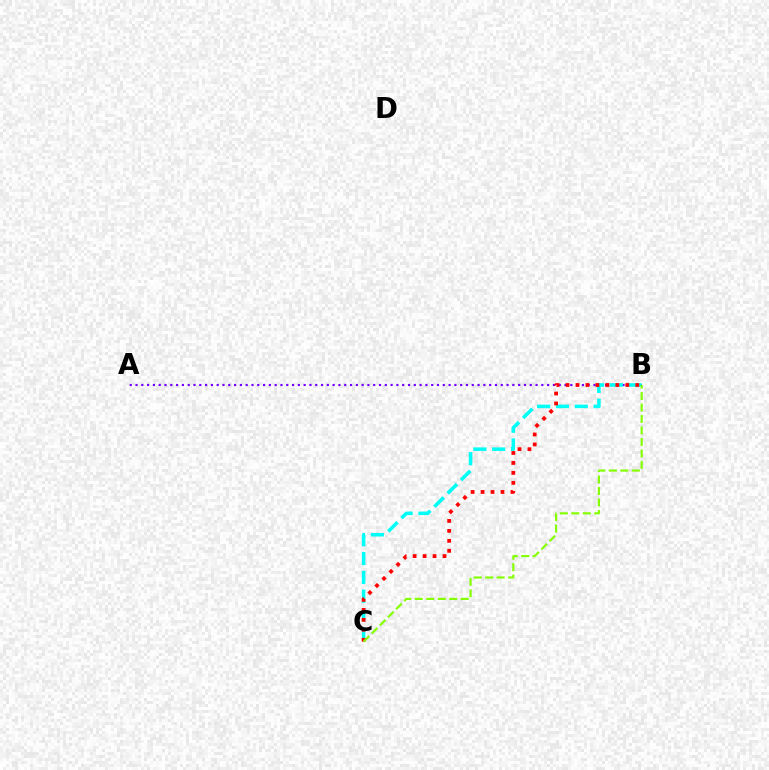{('A', 'B'): [{'color': '#7200ff', 'line_style': 'dotted', 'thickness': 1.58}], ('B', 'C'): [{'color': '#00fff6', 'line_style': 'dashed', 'thickness': 2.55}, {'color': '#ff0000', 'line_style': 'dotted', 'thickness': 2.71}, {'color': '#84ff00', 'line_style': 'dashed', 'thickness': 1.56}]}